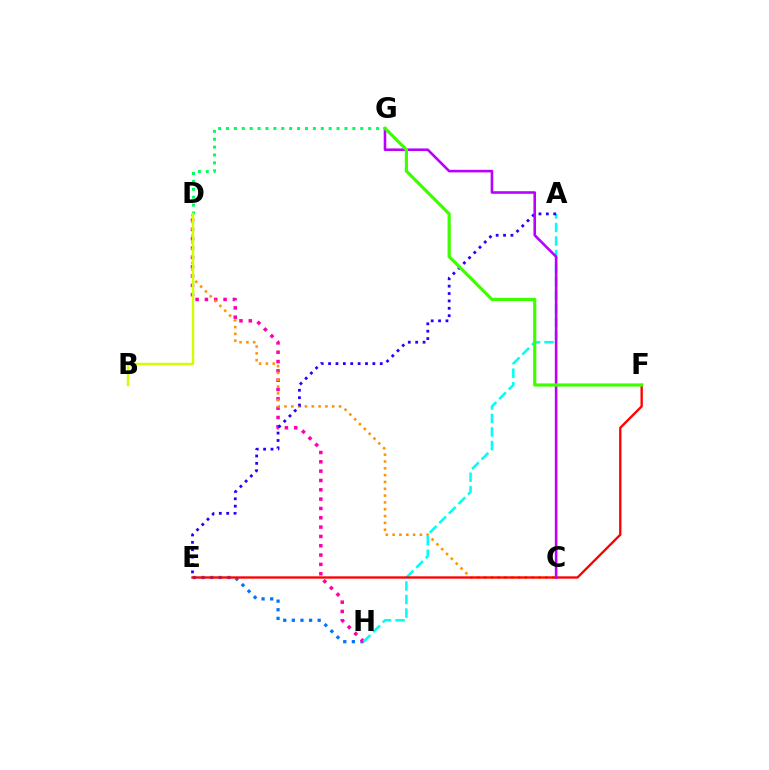{('E', 'H'): [{'color': '#0074ff', 'line_style': 'dotted', 'thickness': 2.34}], ('D', 'H'): [{'color': '#ff00ac', 'line_style': 'dotted', 'thickness': 2.53}], ('A', 'H'): [{'color': '#00fff6', 'line_style': 'dashed', 'thickness': 1.84}], ('C', 'D'): [{'color': '#ff9400', 'line_style': 'dotted', 'thickness': 1.85}], ('D', 'G'): [{'color': '#00ff5c', 'line_style': 'dotted', 'thickness': 2.15}], ('A', 'E'): [{'color': '#2500ff', 'line_style': 'dotted', 'thickness': 2.01}], ('E', 'F'): [{'color': '#ff0000', 'line_style': 'solid', 'thickness': 1.68}], ('B', 'D'): [{'color': '#d1ff00', 'line_style': 'solid', 'thickness': 1.76}], ('C', 'G'): [{'color': '#b900ff', 'line_style': 'solid', 'thickness': 1.87}], ('F', 'G'): [{'color': '#3dff00', 'line_style': 'solid', 'thickness': 2.29}]}